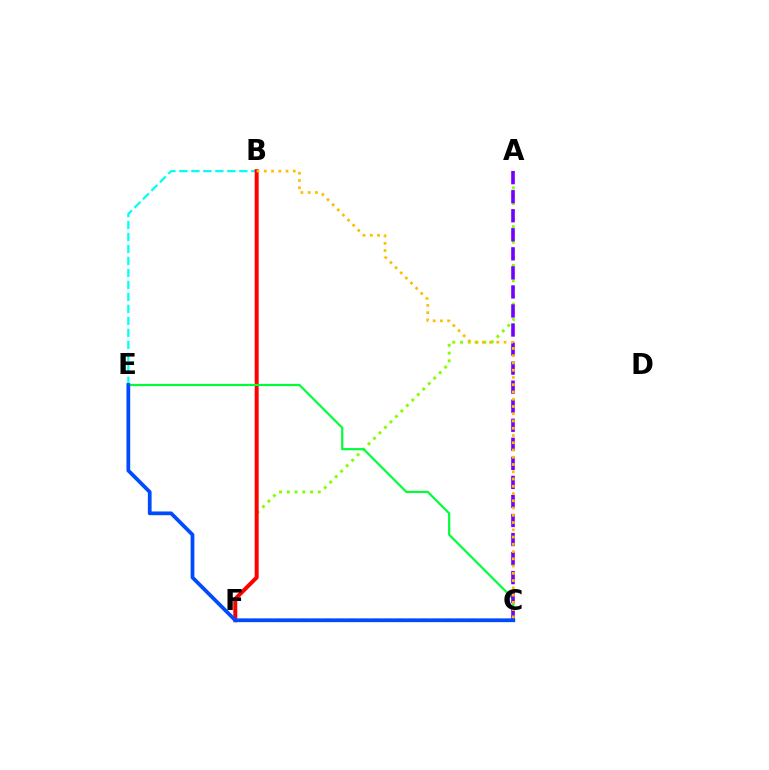{('A', 'F'): [{'color': '#84ff00', 'line_style': 'dotted', 'thickness': 2.1}], ('B', 'E'): [{'color': '#00fff6', 'line_style': 'dashed', 'thickness': 1.63}], ('B', 'F'): [{'color': '#ff0000', 'line_style': 'solid', 'thickness': 2.86}], ('C', 'E'): [{'color': '#00ff39', 'line_style': 'solid', 'thickness': 1.58}, {'color': '#004bff', 'line_style': 'solid', 'thickness': 2.69}], ('C', 'F'): [{'color': '#ff00cf', 'line_style': 'dashed', 'thickness': 1.64}], ('A', 'C'): [{'color': '#7200ff', 'line_style': 'dashed', 'thickness': 2.59}], ('B', 'C'): [{'color': '#ffbd00', 'line_style': 'dotted', 'thickness': 1.97}]}